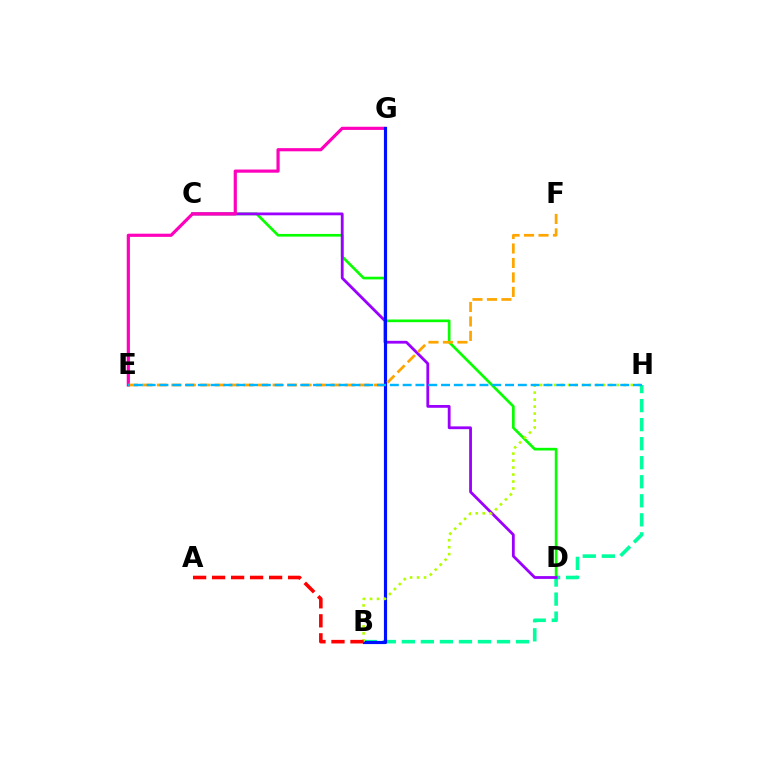{('B', 'H'): [{'color': '#00ff9d', 'line_style': 'dashed', 'thickness': 2.59}, {'color': '#b3ff00', 'line_style': 'dotted', 'thickness': 1.9}], ('C', 'D'): [{'color': '#08ff00', 'line_style': 'solid', 'thickness': 1.93}, {'color': '#9b00ff', 'line_style': 'solid', 'thickness': 2.01}], ('E', 'G'): [{'color': '#ff00bd', 'line_style': 'solid', 'thickness': 2.28}], ('B', 'G'): [{'color': '#0010ff', 'line_style': 'solid', 'thickness': 2.27}], ('A', 'B'): [{'color': '#ff0000', 'line_style': 'dashed', 'thickness': 2.58}], ('E', 'F'): [{'color': '#ffa500', 'line_style': 'dashed', 'thickness': 1.97}], ('E', 'H'): [{'color': '#00b5ff', 'line_style': 'dashed', 'thickness': 1.74}]}